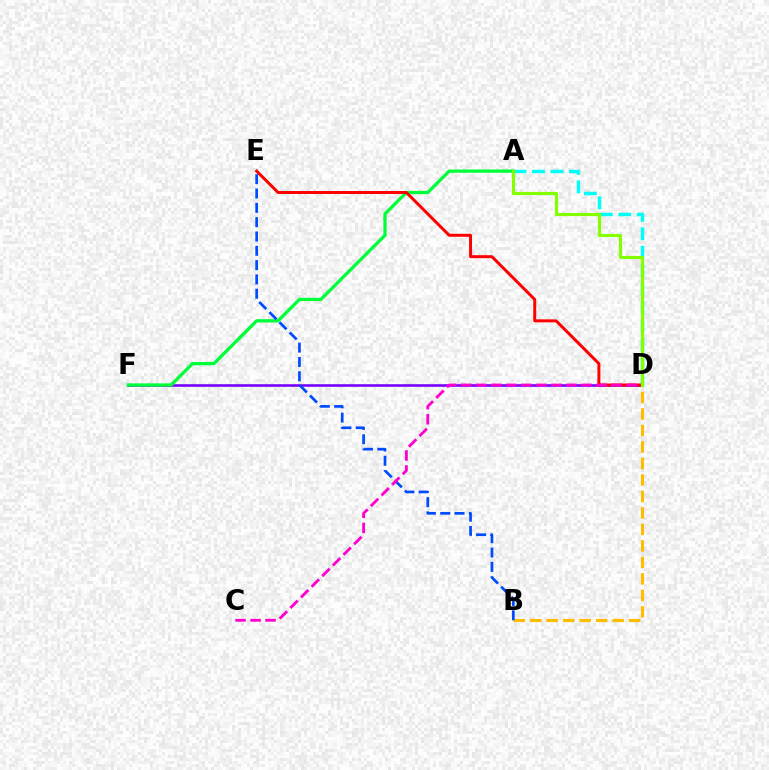{('D', 'F'): [{'color': '#7200ff', 'line_style': 'solid', 'thickness': 1.86}], ('A', 'D'): [{'color': '#00fff6', 'line_style': 'dashed', 'thickness': 2.51}, {'color': '#84ff00', 'line_style': 'solid', 'thickness': 2.27}], ('A', 'F'): [{'color': '#00ff39', 'line_style': 'solid', 'thickness': 2.36}], ('D', 'E'): [{'color': '#ff0000', 'line_style': 'solid', 'thickness': 2.14}], ('B', 'D'): [{'color': '#ffbd00', 'line_style': 'dashed', 'thickness': 2.24}], ('B', 'E'): [{'color': '#004bff', 'line_style': 'dashed', 'thickness': 1.95}], ('C', 'D'): [{'color': '#ff00cf', 'line_style': 'dashed', 'thickness': 2.04}]}